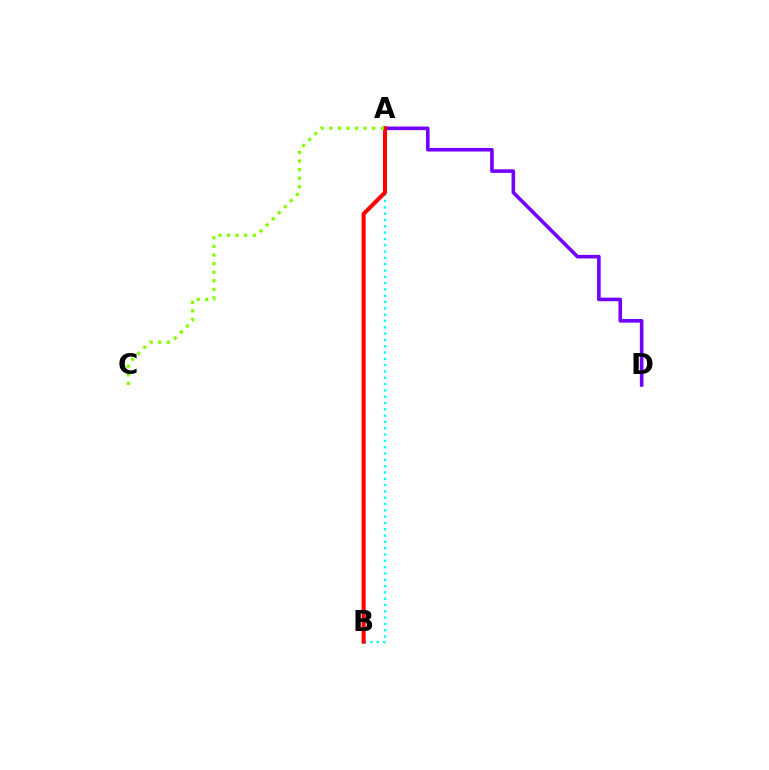{('A', 'D'): [{'color': '#7200ff', 'line_style': 'solid', 'thickness': 2.6}], ('A', 'B'): [{'color': '#00fff6', 'line_style': 'dotted', 'thickness': 1.71}, {'color': '#ff0000', 'line_style': 'solid', 'thickness': 2.93}], ('A', 'C'): [{'color': '#84ff00', 'line_style': 'dotted', 'thickness': 2.33}]}